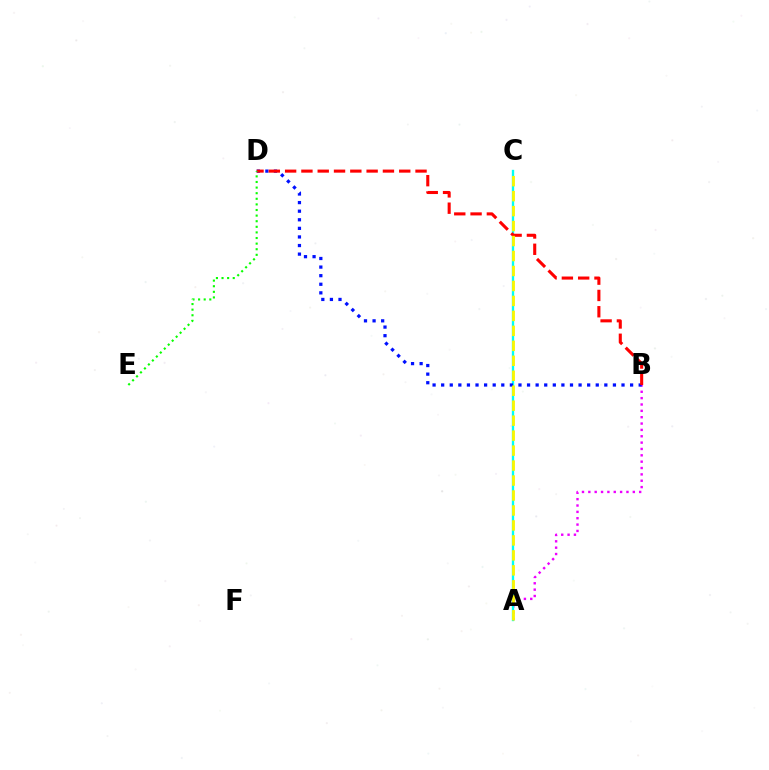{('A', 'B'): [{'color': '#ee00ff', 'line_style': 'dotted', 'thickness': 1.73}], ('A', 'C'): [{'color': '#00fff6', 'line_style': 'solid', 'thickness': 1.69}, {'color': '#fcf500', 'line_style': 'dashed', 'thickness': 2.03}], ('B', 'D'): [{'color': '#0010ff', 'line_style': 'dotted', 'thickness': 2.33}, {'color': '#ff0000', 'line_style': 'dashed', 'thickness': 2.21}], ('D', 'E'): [{'color': '#08ff00', 'line_style': 'dotted', 'thickness': 1.52}]}